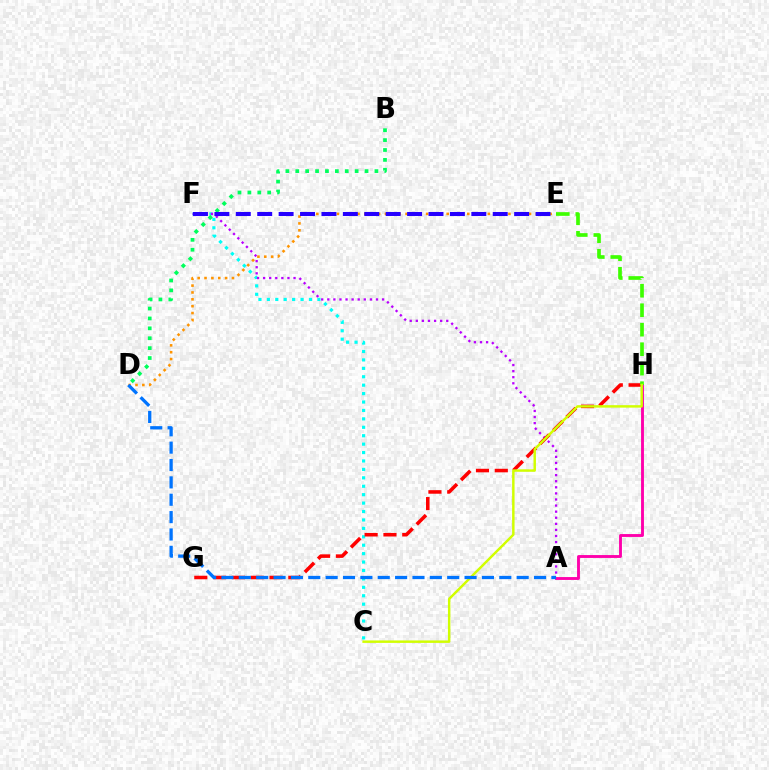{('C', 'F'): [{'color': '#00fff6', 'line_style': 'dotted', 'thickness': 2.29}], ('D', 'E'): [{'color': '#ff9400', 'line_style': 'dotted', 'thickness': 1.86}], ('A', 'F'): [{'color': '#b900ff', 'line_style': 'dotted', 'thickness': 1.65}], ('G', 'H'): [{'color': '#ff0000', 'line_style': 'dashed', 'thickness': 2.55}], ('A', 'H'): [{'color': '#ff00ac', 'line_style': 'solid', 'thickness': 2.07}], ('B', 'D'): [{'color': '#00ff5c', 'line_style': 'dotted', 'thickness': 2.69}], ('E', 'H'): [{'color': '#3dff00', 'line_style': 'dashed', 'thickness': 2.65}], ('C', 'H'): [{'color': '#d1ff00', 'line_style': 'solid', 'thickness': 1.77}], ('E', 'F'): [{'color': '#2500ff', 'line_style': 'dashed', 'thickness': 2.91}], ('A', 'D'): [{'color': '#0074ff', 'line_style': 'dashed', 'thickness': 2.36}]}